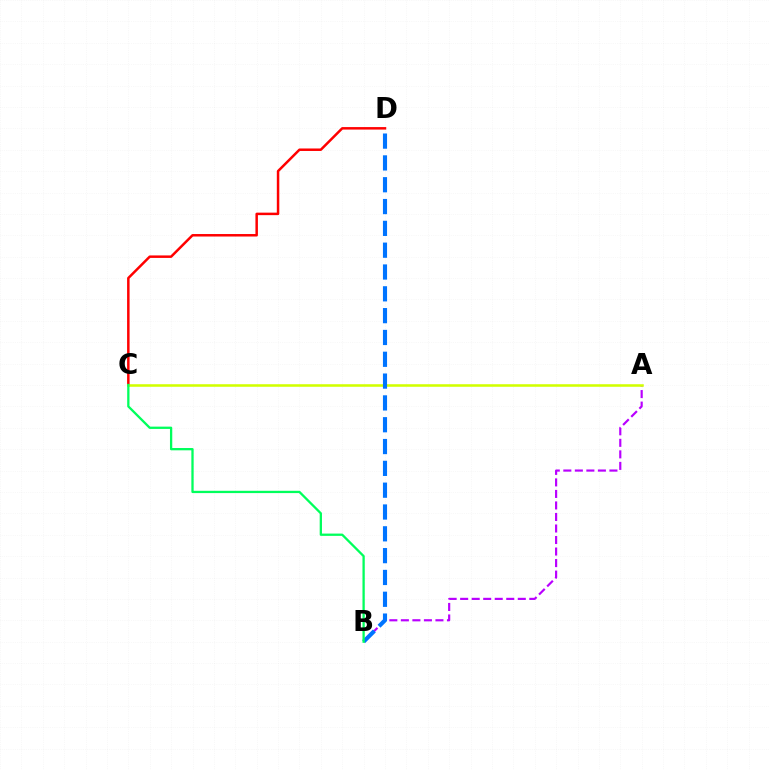{('C', 'D'): [{'color': '#ff0000', 'line_style': 'solid', 'thickness': 1.79}], ('A', 'B'): [{'color': '#b900ff', 'line_style': 'dashed', 'thickness': 1.57}], ('A', 'C'): [{'color': '#d1ff00', 'line_style': 'solid', 'thickness': 1.84}], ('B', 'D'): [{'color': '#0074ff', 'line_style': 'dashed', 'thickness': 2.96}], ('B', 'C'): [{'color': '#00ff5c', 'line_style': 'solid', 'thickness': 1.65}]}